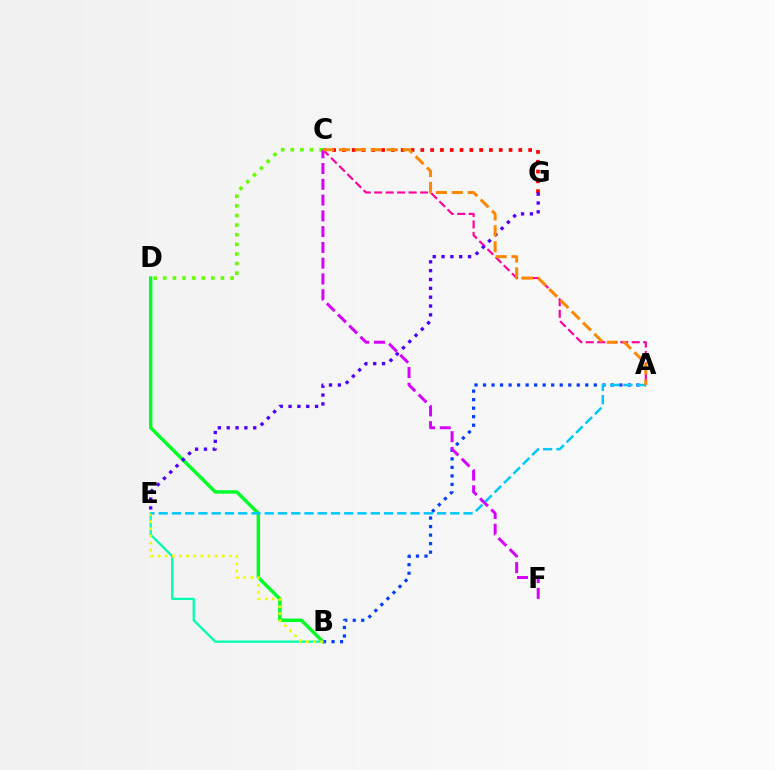{('C', 'G'): [{'color': '#ff0000', 'line_style': 'dotted', 'thickness': 2.66}], ('B', 'D'): [{'color': '#00ff27', 'line_style': 'solid', 'thickness': 2.47}], ('A', 'B'): [{'color': '#003fff', 'line_style': 'dotted', 'thickness': 2.32}], ('B', 'E'): [{'color': '#00ffaf', 'line_style': 'solid', 'thickness': 1.65}, {'color': '#eeff00', 'line_style': 'dotted', 'thickness': 1.94}], ('A', 'C'): [{'color': '#ff00a0', 'line_style': 'dashed', 'thickness': 1.56}, {'color': '#ff8800', 'line_style': 'dashed', 'thickness': 2.16}], ('C', 'D'): [{'color': '#66ff00', 'line_style': 'dotted', 'thickness': 2.61}], ('C', 'F'): [{'color': '#d600ff', 'line_style': 'dashed', 'thickness': 2.14}], ('E', 'G'): [{'color': '#4f00ff', 'line_style': 'dotted', 'thickness': 2.4}], ('A', 'E'): [{'color': '#00c7ff', 'line_style': 'dashed', 'thickness': 1.8}]}